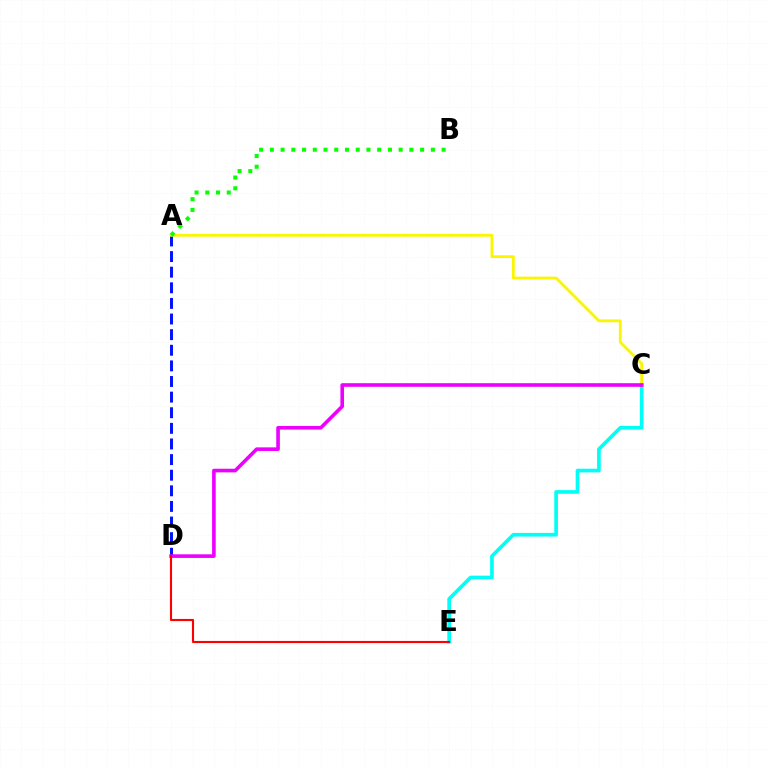{('A', 'D'): [{'color': '#0010ff', 'line_style': 'dashed', 'thickness': 2.12}], ('A', 'C'): [{'color': '#fcf500', 'line_style': 'solid', 'thickness': 2.03}], ('C', 'E'): [{'color': '#00fff6', 'line_style': 'solid', 'thickness': 2.64}], ('C', 'D'): [{'color': '#ee00ff', 'line_style': 'solid', 'thickness': 2.61}], ('A', 'B'): [{'color': '#08ff00', 'line_style': 'dotted', 'thickness': 2.92}], ('D', 'E'): [{'color': '#ff0000', 'line_style': 'solid', 'thickness': 1.52}]}